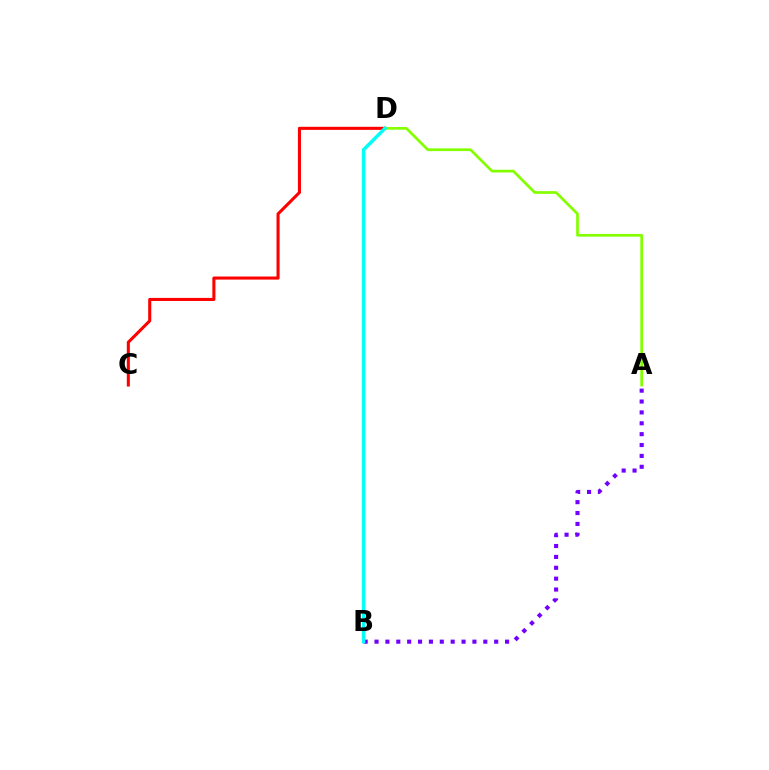{('C', 'D'): [{'color': '#ff0000', 'line_style': 'solid', 'thickness': 2.21}], ('A', 'B'): [{'color': '#7200ff', 'line_style': 'dotted', 'thickness': 2.96}], ('A', 'D'): [{'color': '#84ff00', 'line_style': 'solid', 'thickness': 1.96}], ('B', 'D'): [{'color': '#00fff6', 'line_style': 'solid', 'thickness': 2.5}]}